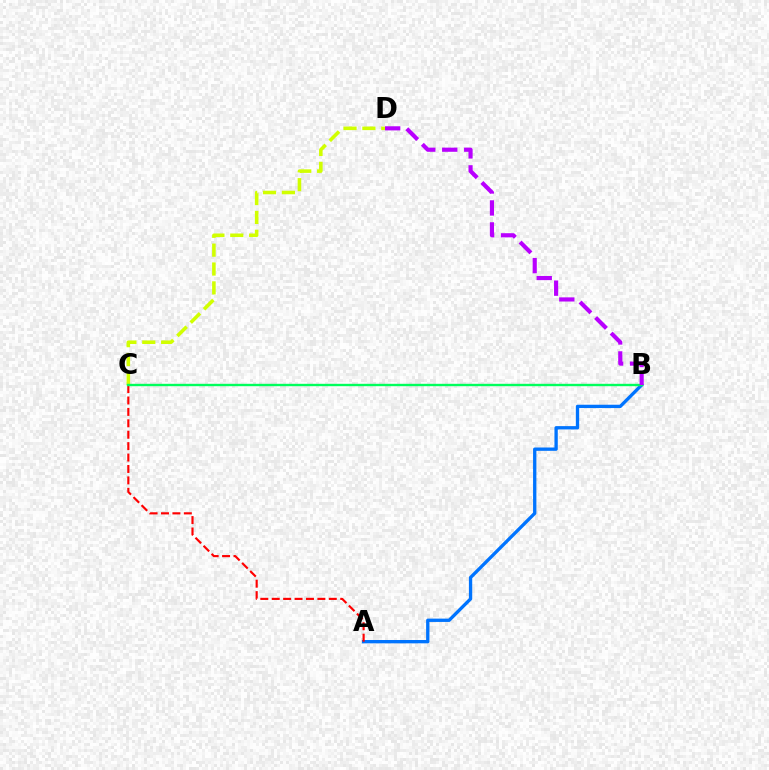{('A', 'B'): [{'color': '#0074ff', 'line_style': 'solid', 'thickness': 2.39}], ('C', 'D'): [{'color': '#d1ff00', 'line_style': 'dashed', 'thickness': 2.56}], ('A', 'C'): [{'color': '#ff0000', 'line_style': 'dashed', 'thickness': 1.55}], ('B', 'C'): [{'color': '#00ff5c', 'line_style': 'solid', 'thickness': 1.71}], ('B', 'D'): [{'color': '#b900ff', 'line_style': 'dashed', 'thickness': 2.99}]}